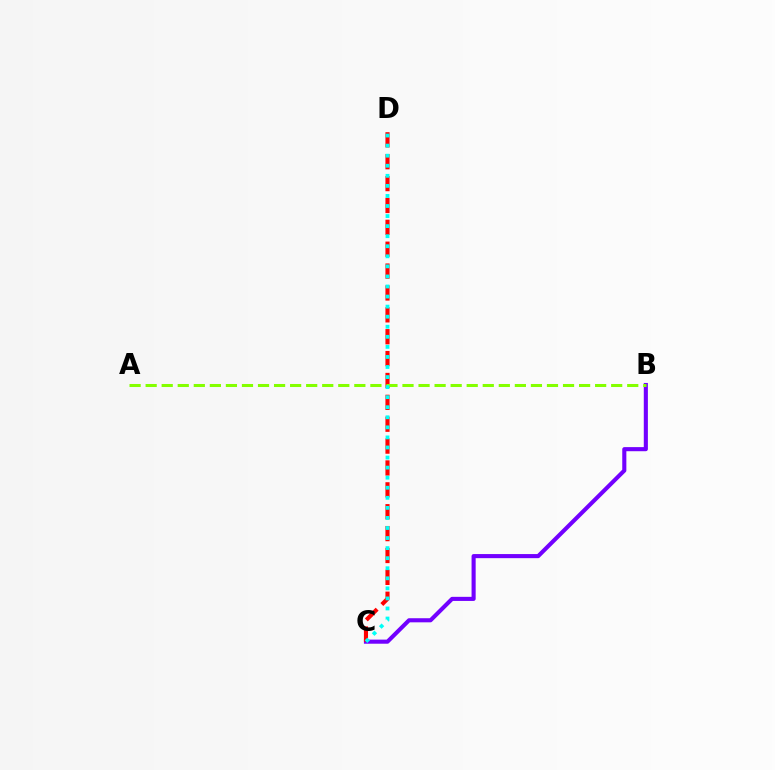{('B', 'C'): [{'color': '#7200ff', 'line_style': 'solid', 'thickness': 2.95}], ('C', 'D'): [{'color': '#ff0000', 'line_style': 'dashed', 'thickness': 2.97}, {'color': '#00fff6', 'line_style': 'dotted', 'thickness': 2.73}], ('A', 'B'): [{'color': '#84ff00', 'line_style': 'dashed', 'thickness': 2.18}]}